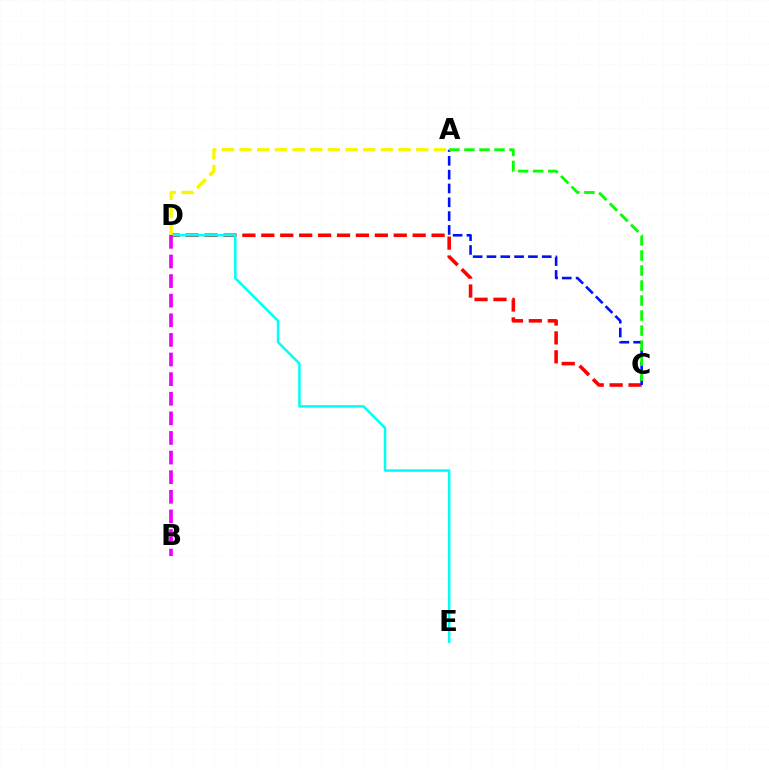{('C', 'D'): [{'color': '#ff0000', 'line_style': 'dashed', 'thickness': 2.57}], ('D', 'E'): [{'color': '#00fff6', 'line_style': 'solid', 'thickness': 1.81}], ('A', 'C'): [{'color': '#0010ff', 'line_style': 'dashed', 'thickness': 1.88}, {'color': '#08ff00', 'line_style': 'dashed', 'thickness': 2.04}], ('A', 'D'): [{'color': '#fcf500', 'line_style': 'dashed', 'thickness': 2.4}], ('B', 'D'): [{'color': '#ee00ff', 'line_style': 'dashed', 'thickness': 2.66}]}